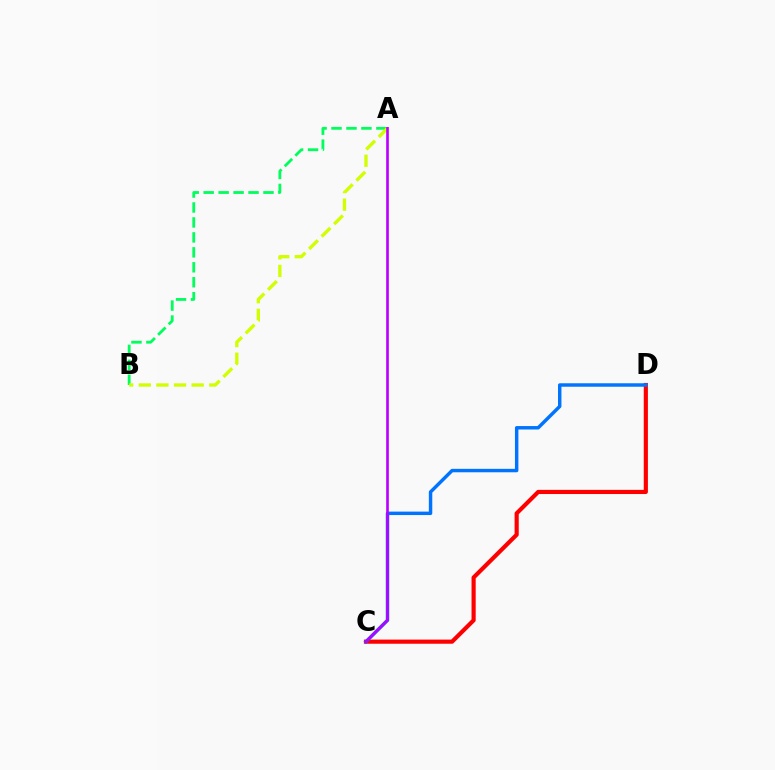{('C', 'D'): [{'color': '#ff0000', 'line_style': 'solid', 'thickness': 2.99}, {'color': '#0074ff', 'line_style': 'solid', 'thickness': 2.48}], ('A', 'B'): [{'color': '#00ff5c', 'line_style': 'dashed', 'thickness': 2.03}, {'color': '#d1ff00', 'line_style': 'dashed', 'thickness': 2.39}], ('A', 'C'): [{'color': '#b900ff', 'line_style': 'solid', 'thickness': 1.9}]}